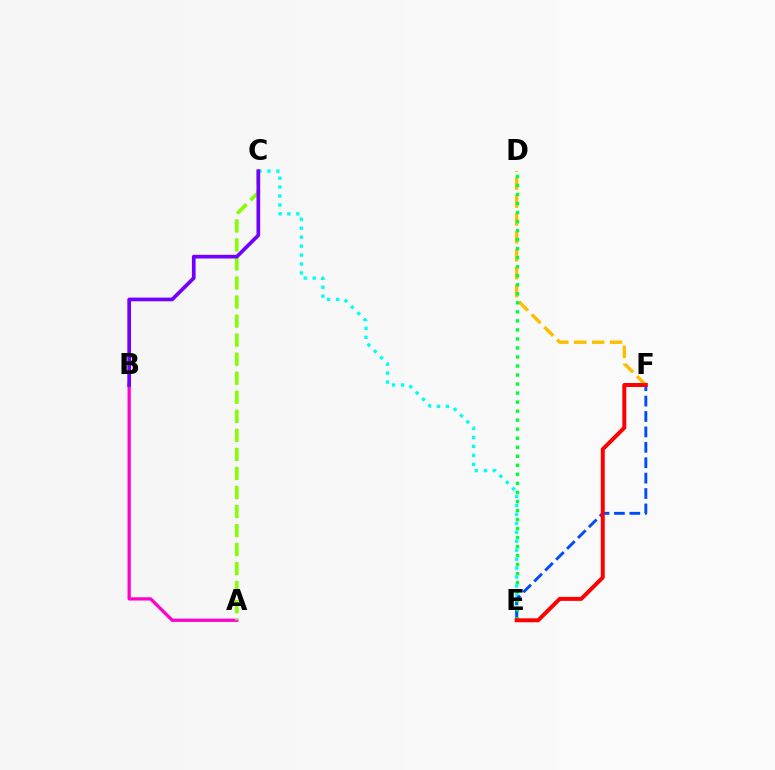{('A', 'B'): [{'color': '#ff00cf', 'line_style': 'solid', 'thickness': 2.35}], ('D', 'F'): [{'color': '#ffbd00', 'line_style': 'dashed', 'thickness': 2.43}], ('C', 'E'): [{'color': '#00fff6', 'line_style': 'dotted', 'thickness': 2.43}], ('E', 'F'): [{'color': '#004bff', 'line_style': 'dashed', 'thickness': 2.09}, {'color': '#ff0000', 'line_style': 'solid', 'thickness': 2.86}], ('A', 'C'): [{'color': '#84ff00', 'line_style': 'dashed', 'thickness': 2.59}], ('D', 'E'): [{'color': '#00ff39', 'line_style': 'dotted', 'thickness': 2.45}], ('B', 'C'): [{'color': '#7200ff', 'line_style': 'solid', 'thickness': 2.65}]}